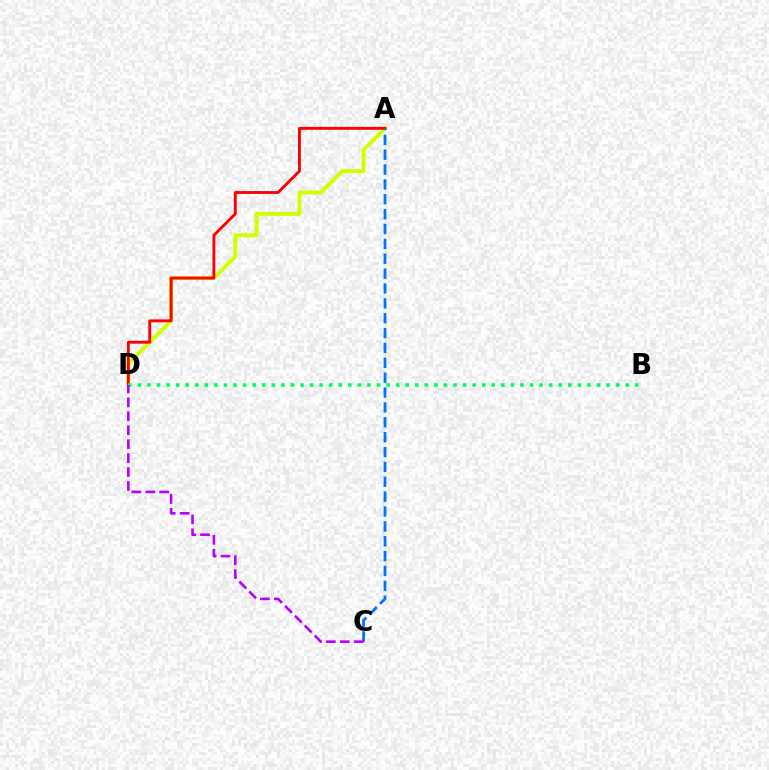{('A', 'D'): [{'color': '#d1ff00', 'line_style': 'solid', 'thickness': 2.82}, {'color': '#ff0000', 'line_style': 'solid', 'thickness': 2.08}], ('B', 'D'): [{'color': '#00ff5c', 'line_style': 'dotted', 'thickness': 2.6}], ('A', 'C'): [{'color': '#0074ff', 'line_style': 'dashed', 'thickness': 2.02}], ('C', 'D'): [{'color': '#b900ff', 'line_style': 'dashed', 'thickness': 1.89}]}